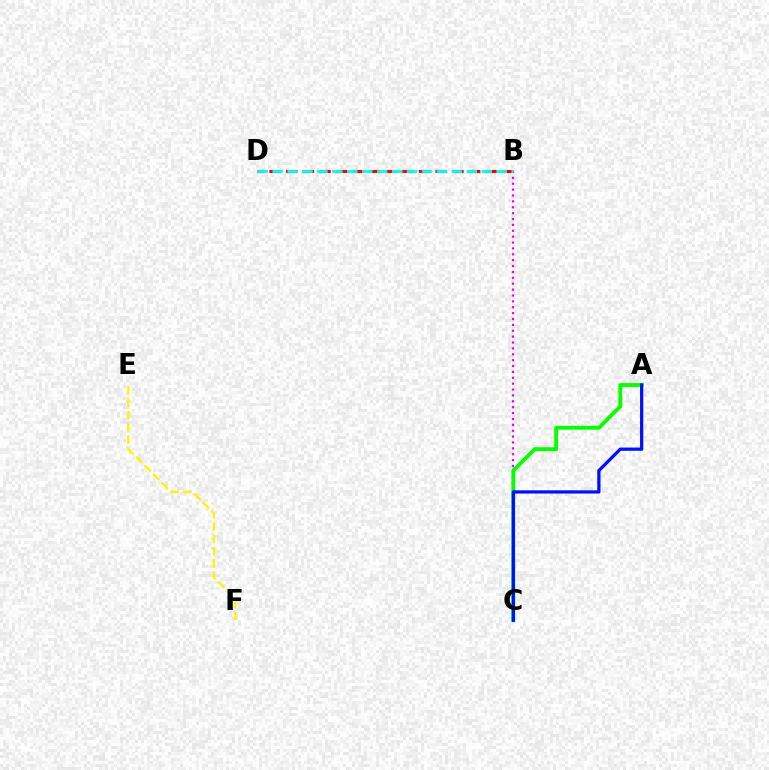{('E', 'F'): [{'color': '#fcf500', 'line_style': 'dashed', 'thickness': 1.67}], ('B', 'D'): [{'color': '#ff0000', 'line_style': 'dashed', 'thickness': 2.26}, {'color': '#00fff6', 'line_style': 'dashed', 'thickness': 2.03}], ('B', 'C'): [{'color': '#ee00ff', 'line_style': 'dotted', 'thickness': 1.6}], ('A', 'C'): [{'color': '#08ff00', 'line_style': 'solid', 'thickness': 2.78}, {'color': '#0010ff', 'line_style': 'solid', 'thickness': 2.33}]}